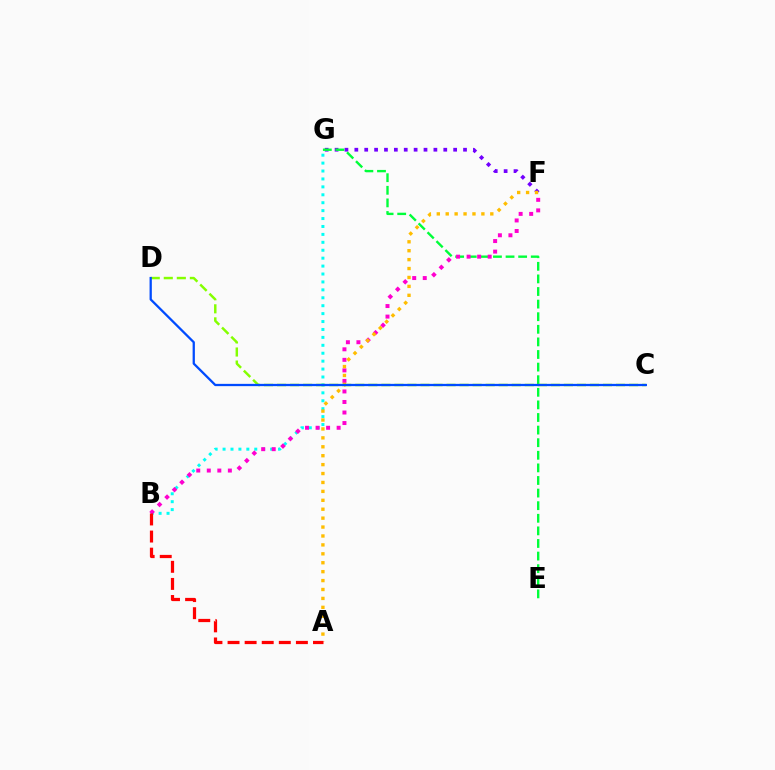{('F', 'G'): [{'color': '#7200ff', 'line_style': 'dotted', 'thickness': 2.69}], ('B', 'G'): [{'color': '#00fff6', 'line_style': 'dotted', 'thickness': 2.15}], ('E', 'G'): [{'color': '#00ff39', 'line_style': 'dashed', 'thickness': 1.71}], ('C', 'D'): [{'color': '#84ff00', 'line_style': 'dashed', 'thickness': 1.77}, {'color': '#004bff', 'line_style': 'solid', 'thickness': 1.64}], ('B', 'F'): [{'color': '#ff00cf', 'line_style': 'dotted', 'thickness': 2.86}], ('A', 'F'): [{'color': '#ffbd00', 'line_style': 'dotted', 'thickness': 2.42}], ('A', 'B'): [{'color': '#ff0000', 'line_style': 'dashed', 'thickness': 2.32}]}